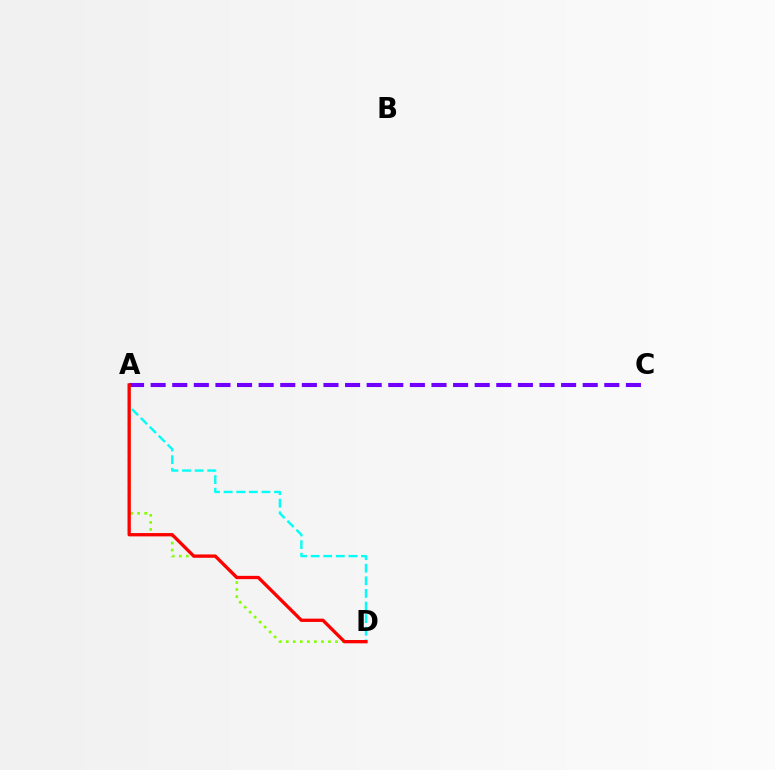{('A', 'D'): [{'color': '#84ff00', 'line_style': 'dotted', 'thickness': 1.91}, {'color': '#00fff6', 'line_style': 'dashed', 'thickness': 1.71}, {'color': '#ff0000', 'line_style': 'solid', 'thickness': 2.38}], ('A', 'C'): [{'color': '#7200ff', 'line_style': 'dashed', 'thickness': 2.93}]}